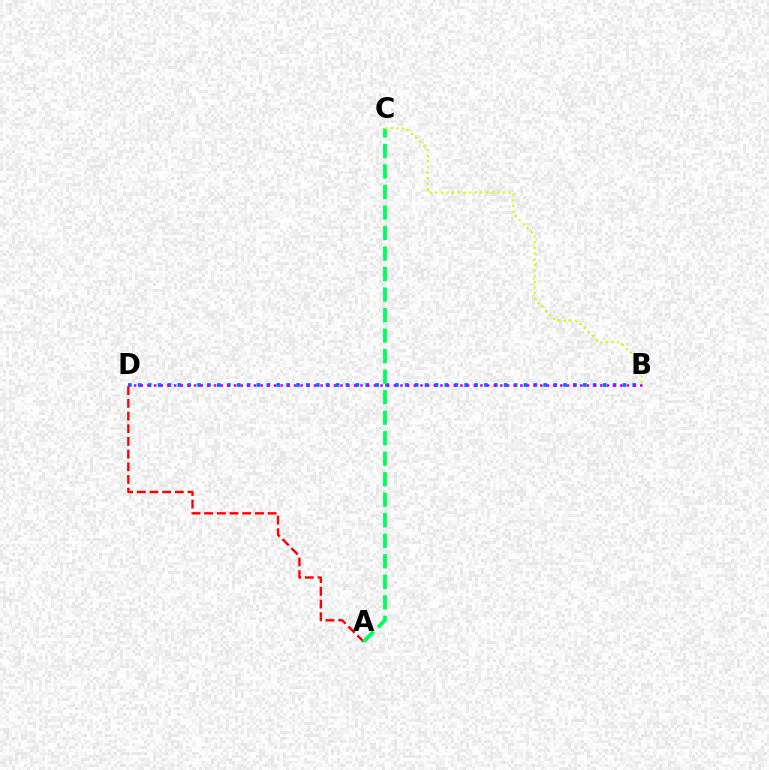{('A', 'D'): [{'color': '#ff0000', 'line_style': 'dashed', 'thickness': 1.72}], ('B', 'D'): [{'color': '#0074ff', 'line_style': 'dotted', 'thickness': 2.69}, {'color': '#b900ff', 'line_style': 'dotted', 'thickness': 1.81}], ('A', 'C'): [{'color': '#00ff5c', 'line_style': 'dashed', 'thickness': 2.79}], ('B', 'C'): [{'color': '#d1ff00', 'line_style': 'dotted', 'thickness': 1.54}]}